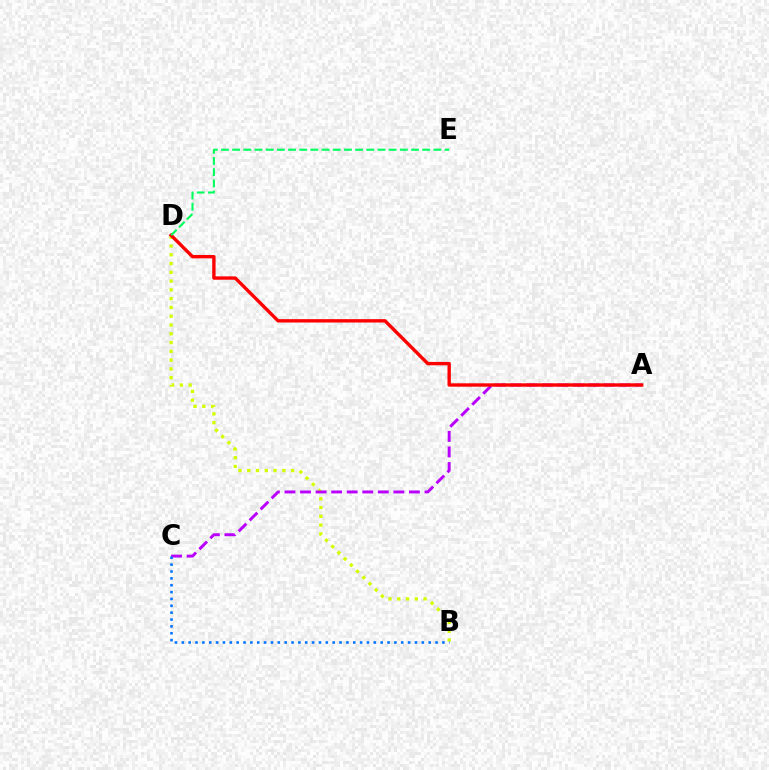{('B', 'D'): [{'color': '#d1ff00', 'line_style': 'dotted', 'thickness': 2.38}], ('A', 'C'): [{'color': '#b900ff', 'line_style': 'dashed', 'thickness': 2.11}], ('A', 'D'): [{'color': '#ff0000', 'line_style': 'solid', 'thickness': 2.42}], ('D', 'E'): [{'color': '#00ff5c', 'line_style': 'dashed', 'thickness': 1.52}], ('B', 'C'): [{'color': '#0074ff', 'line_style': 'dotted', 'thickness': 1.86}]}